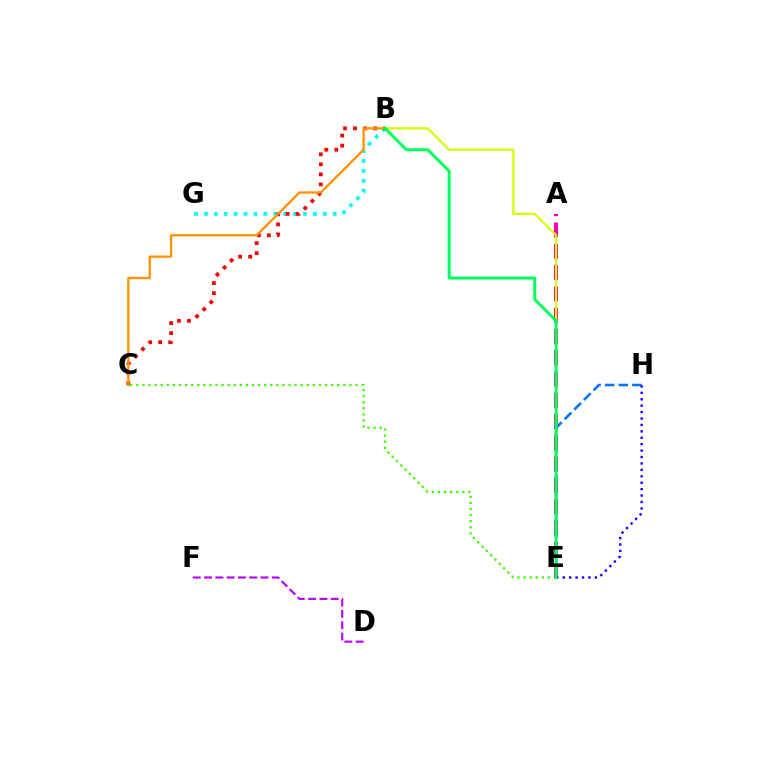{('B', 'G'): [{'color': '#00fff6', 'line_style': 'dotted', 'thickness': 2.69}], ('C', 'E'): [{'color': '#3dff00', 'line_style': 'dotted', 'thickness': 1.65}], ('A', 'E'): [{'color': '#ff00ac', 'line_style': 'dashed', 'thickness': 2.89}], ('B', 'E'): [{'color': '#d1ff00', 'line_style': 'solid', 'thickness': 1.61}, {'color': '#00ff5c', 'line_style': 'solid', 'thickness': 2.15}], ('B', 'C'): [{'color': '#ff0000', 'line_style': 'dotted', 'thickness': 2.73}, {'color': '#ff9400', 'line_style': 'solid', 'thickness': 1.68}], ('E', 'H'): [{'color': '#0074ff', 'line_style': 'dashed', 'thickness': 1.85}, {'color': '#2500ff', 'line_style': 'dotted', 'thickness': 1.74}], ('D', 'F'): [{'color': '#b900ff', 'line_style': 'dashed', 'thickness': 1.53}]}